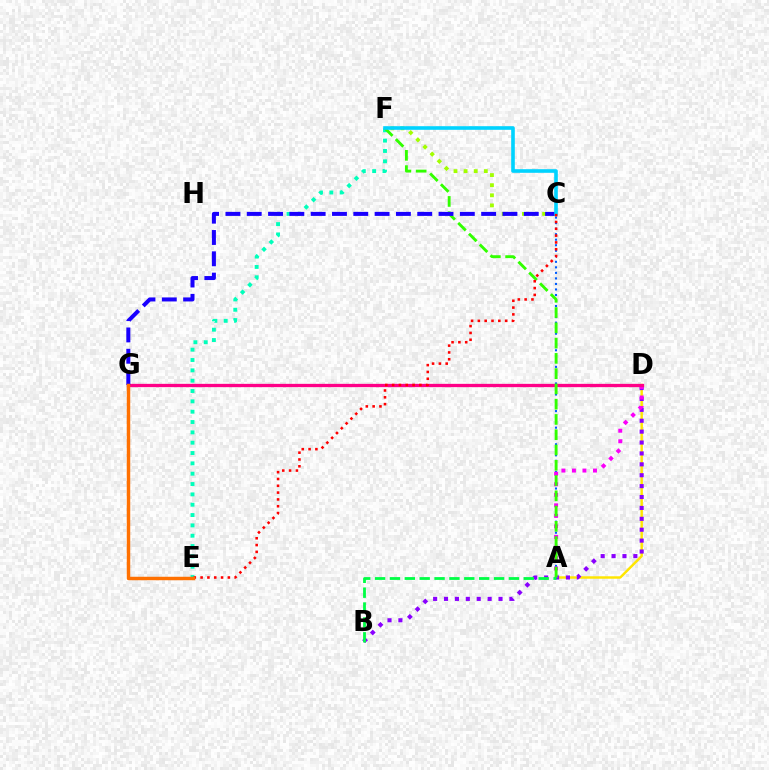{('E', 'F'): [{'color': '#00ffbb', 'line_style': 'dotted', 'thickness': 2.81}], ('A', 'C'): [{'color': '#005dff', 'line_style': 'dotted', 'thickness': 1.5}], ('A', 'D'): [{'color': '#ffe600', 'line_style': 'solid', 'thickness': 1.76}, {'color': '#fa00f9', 'line_style': 'dotted', 'thickness': 2.86}], ('B', 'D'): [{'color': '#8a00ff', 'line_style': 'dotted', 'thickness': 2.96}], ('C', 'F'): [{'color': '#a2ff00', 'line_style': 'dotted', 'thickness': 2.75}, {'color': '#00d3ff', 'line_style': 'solid', 'thickness': 2.6}], ('D', 'G'): [{'color': '#ff0088', 'line_style': 'solid', 'thickness': 2.37}], ('A', 'F'): [{'color': '#31ff00', 'line_style': 'dashed', 'thickness': 2.07}], ('C', 'G'): [{'color': '#1900ff', 'line_style': 'dashed', 'thickness': 2.89}], ('A', 'B'): [{'color': '#00ff45', 'line_style': 'dashed', 'thickness': 2.02}], ('C', 'E'): [{'color': '#ff0000', 'line_style': 'dotted', 'thickness': 1.85}], ('E', 'G'): [{'color': '#ff7000', 'line_style': 'solid', 'thickness': 2.49}]}